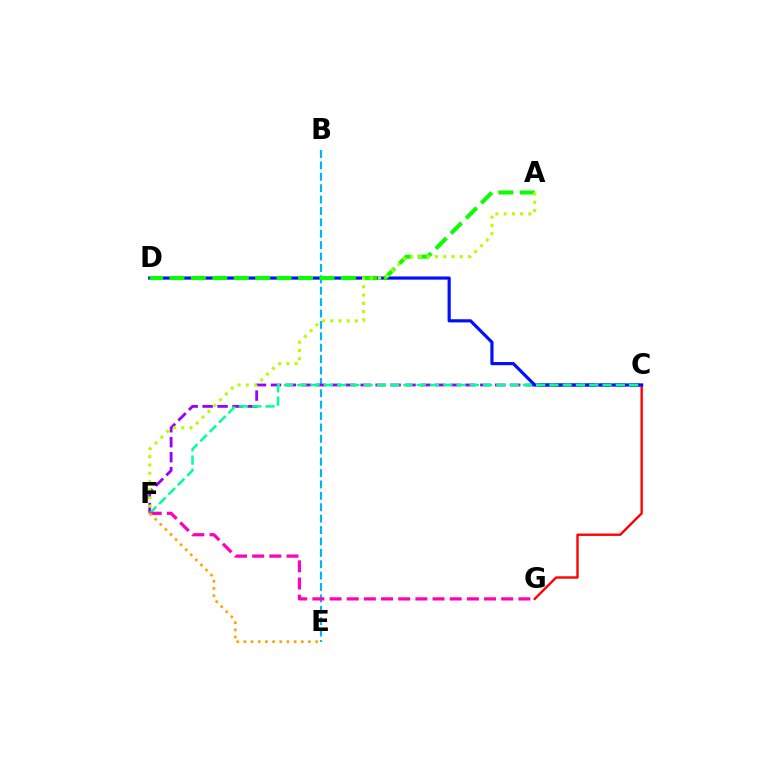{('C', 'G'): [{'color': '#ff0000', 'line_style': 'solid', 'thickness': 1.7}], ('B', 'E'): [{'color': '#00b5ff', 'line_style': 'dashed', 'thickness': 1.55}], ('C', 'F'): [{'color': '#9b00ff', 'line_style': 'dashed', 'thickness': 2.03}, {'color': '#00ff9d', 'line_style': 'dashed', 'thickness': 1.8}], ('C', 'D'): [{'color': '#0010ff', 'line_style': 'solid', 'thickness': 2.28}], ('A', 'D'): [{'color': '#08ff00', 'line_style': 'dashed', 'thickness': 2.91}], ('A', 'F'): [{'color': '#b3ff00', 'line_style': 'dotted', 'thickness': 2.24}], ('F', 'G'): [{'color': '#ff00bd', 'line_style': 'dashed', 'thickness': 2.33}], ('E', 'F'): [{'color': '#ffa500', 'line_style': 'dotted', 'thickness': 1.95}]}